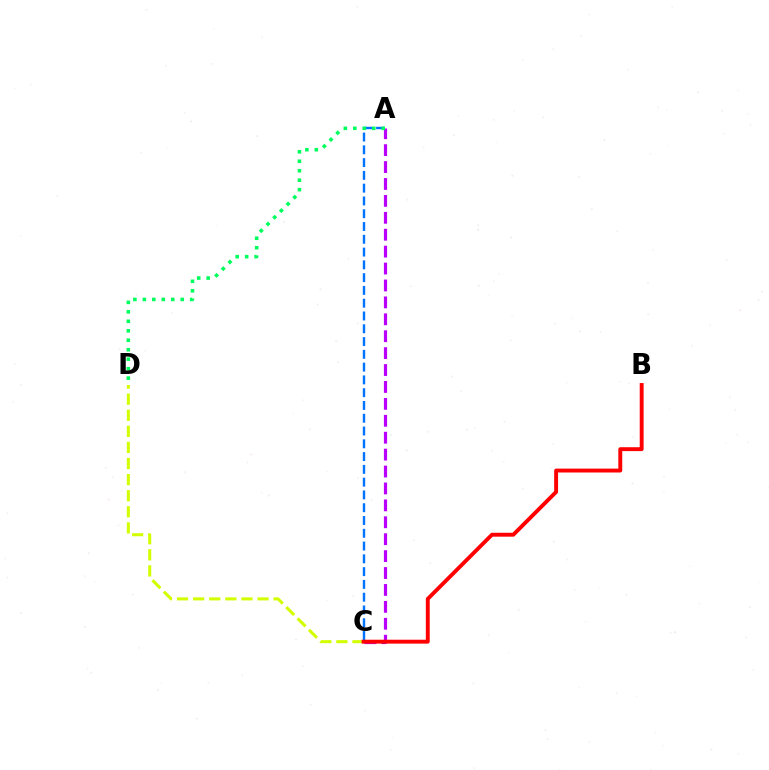{('A', 'C'): [{'color': '#b900ff', 'line_style': 'dashed', 'thickness': 2.3}, {'color': '#0074ff', 'line_style': 'dashed', 'thickness': 1.74}], ('C', 'D'): [{'color': '#d1ff00', 'line_style': 'dashed', 'thickness': 2.19}], ('A', 'D'): [{'color': '#00ff5c', 'line_style': 'dotted', 'thickness': 2.57}], ('B', 'C'): [{'color': '#ff0000', 'line_style': 'solid', 'thickness': 2.81}]}